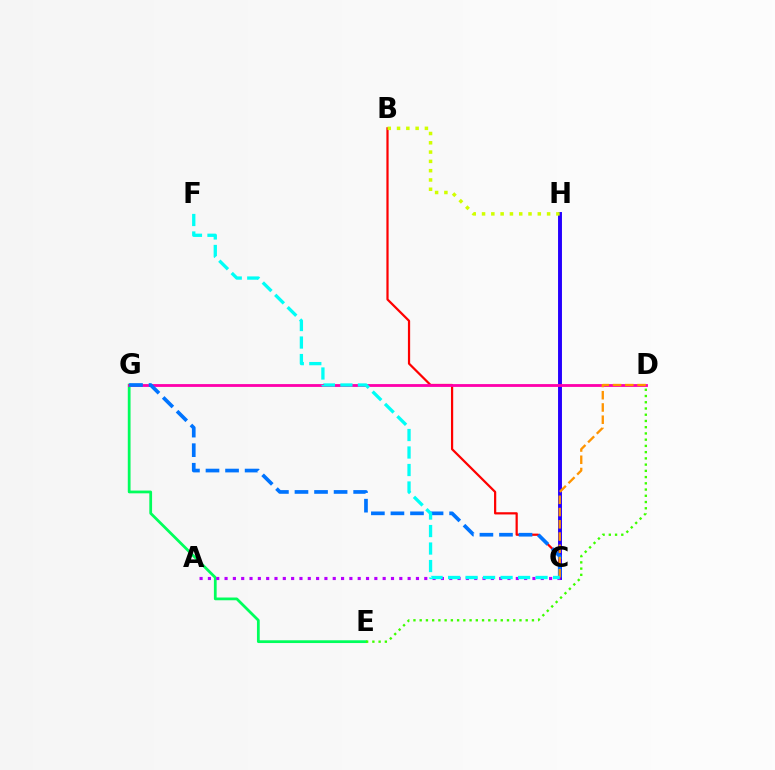{('C', 'H'): [{'color': '#2500ff', 'line_style': 'solid', 'thickness': 2.83}], ('B', 'C'): [{'color': '#ff0000', 'line_style': 'solid', 'thickness': 1.6}], ('E', 'G'): [{'color': '#00ff5c', 'line_style': 'solid', 'thickness': 1.98}], ('D', 'G'): [{'color': '#ff00ac', 'line_style': 'solid', 'thickness': 2.03}], ('C', 'G'): [{'color': '#0074ff', 'line_style': 'dashed', 'thickness': 2.66}], ('C', 'D'): [{'color': '#ff9400', 'line_style': 'dashed', 'thickness': 1.66}], ('B', 'H'): [{'color': '#d1ff00', 'line_style': 'dotted', 'thickness': 2.52}], ('D', 'E'): [{'color': '#3dff00', 'line_style': 'dotted', 'thickness': 1.69}], ('A', 'C'): [{'color': '#b900ff', 'line_style': 'dotted', 'thickness': 2.26}], ('C', 'F'): [{'color': '#00fff6', 'line_style': 'dashed', 'thickness': 2.38}]}